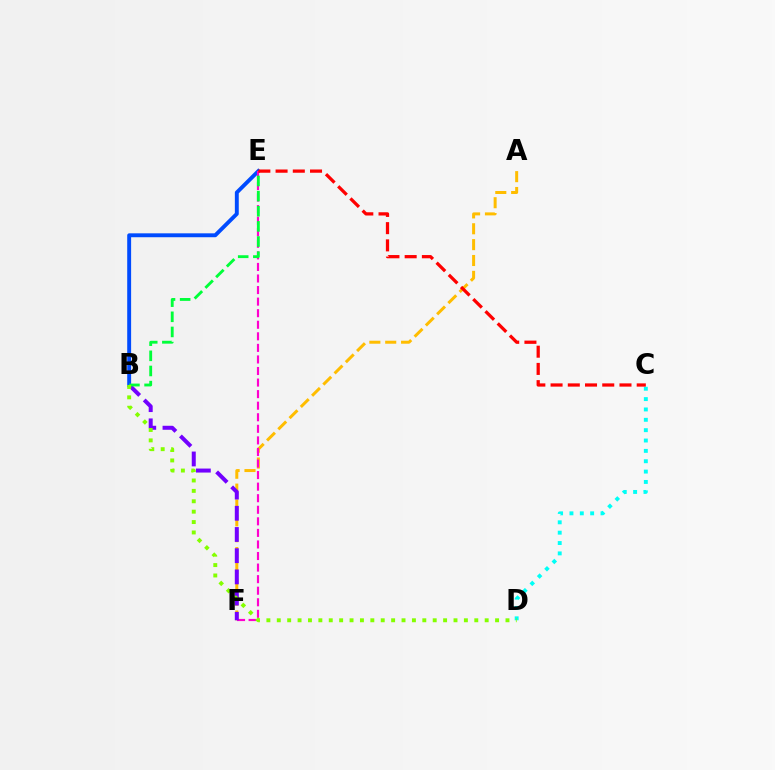{('B', 'E'): [{'color': '#004bff', 'line_style': 'solid', 'thickness': 2.81}, {'color': '#00ff39', 'line_style': 'dashed', 'thickness': 2.06}], ('A', 'F'): [{'color': '#ffbd00', 'line_style': 'dashed', 'thickness': 2.16}], ('E', 'F'): [{'color': '#ff00cf', 'line_style': 'dashed', 'thickness': 1.57}], ('B', 'F'): [{'color': '#7200ff', 'line_style': 'dashed', 'thickness': 2.88}], ('C', 'D'): [{'color': '#00fff6', 'line_style': 'dotted', 'thickness': 2.81}], ('C', 'E'): [{'color': '#ff0000', 'line_style': 'dashed', 'thickness': 2.34}], ('B', 'D'): [{'color': '#84ff00', 'line_style': 'dotted', 'thickness': 2.82}]}